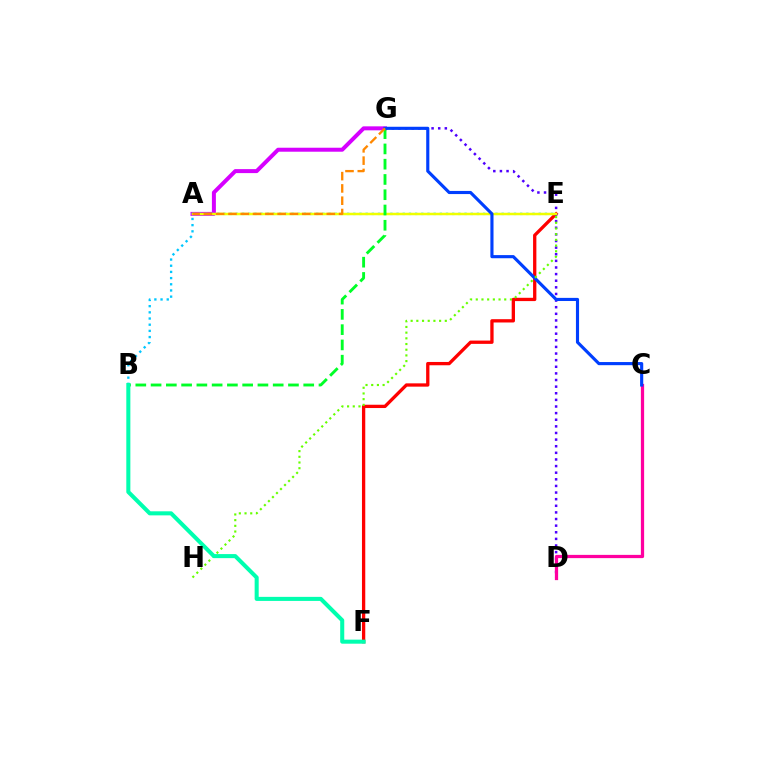{('E', 'F'): [{'color': '#ff0000', 'line_style': 'solid', 'thickness': 2.38}], ('A', 'G'): [{'color': '#d600ff', 'line_style': 'solid', 'thickness': 2.87}, {'color': '#ff8800', 'line_style': 'dashed', 'thickness': 1.67}], ('D', 'G'): [{'color': '#4f00ff', 'line_style': 'dotted', 'thickness': 1.8}], ('B', 'E'): [{'color': '#00c7ff', 'line_style': 'dotted', 'thickness': 1.68}], ('A', 'E'): [{'color': '#eeff00', 'line_style': 'solid', 'thickness': 1.8}], ('C', 'D'): [{'color': '#ff00a0', 'line_style': 'solid', 'thickness': 2.34}], ('B', 'G'): [{'color': '#00ff27', 'line_style': 'dashed', 'thickness': 2.07}], ('C', 'G'): [{'color': '#003fff', 'line_style': 'solid', 'thickness': 2.26}], ('E', 'H'): [{'color': '#66ff00', 'line_style': 'dotted', 'thickness': 1.55}], ('B', 'F'): [{'color': '#00ffaf', 'line_style': 'solid', 'thickness': 2.92}]}